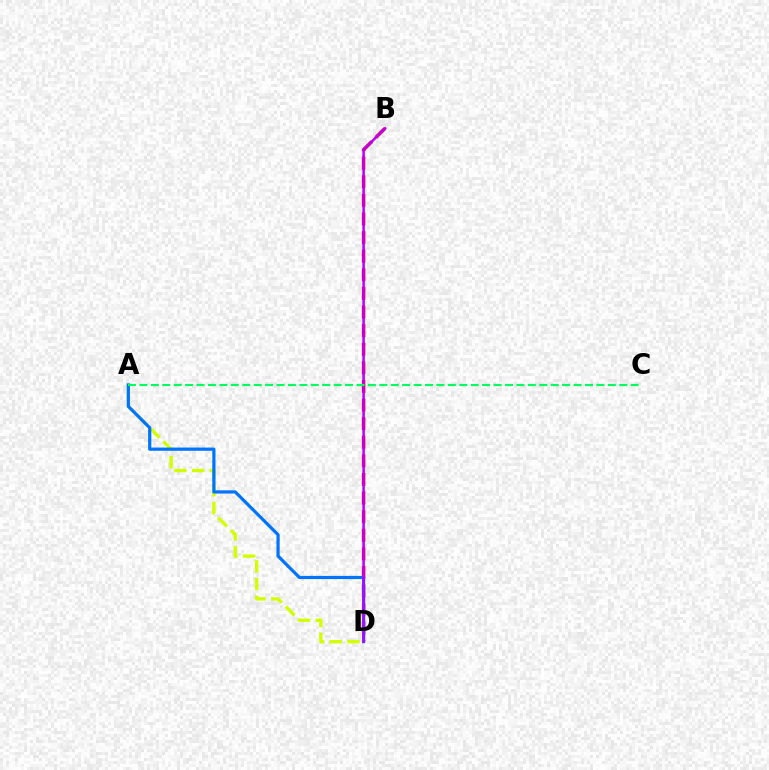{('B', 'D'): [{'color': '#ff0000', 'line_style': 'dashed', 'thickness': 2.53}, {'color': '#b900ff', 'line_style': 'solid', 'thickness': 1.8}], ('A', 'D'): [{'color': '#d1ff00', 'line_style': 'dashed', 'thickness': 2.41}, {'color': '#0074ff', 'line_style': 'solid', 'thickness': 2.31}], ('A', 'C'): [{'color': '#00ff5c', 'line_style': 'dashed', 'thickness': 1.55}]}